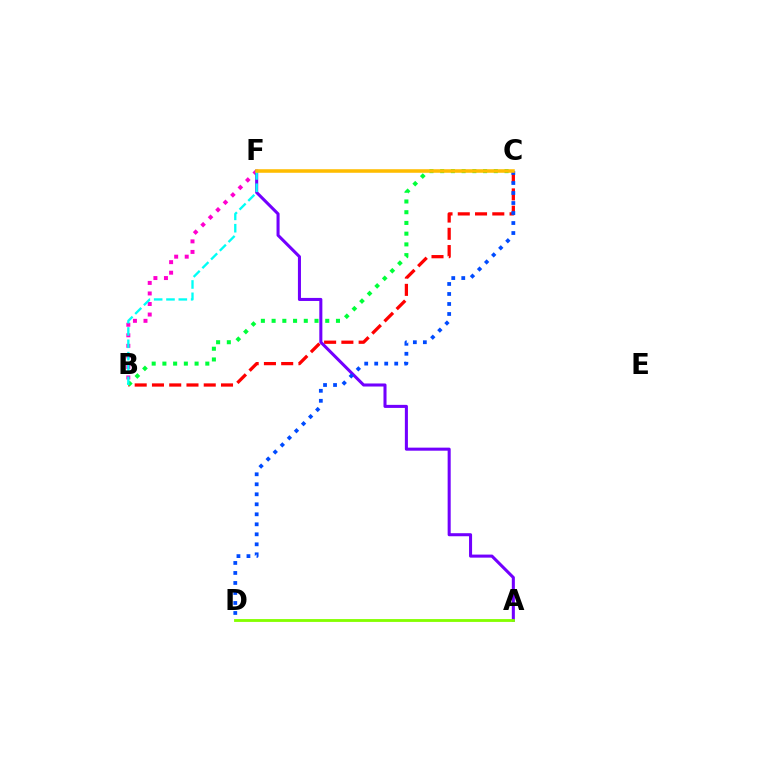{('B', 'C'): [{'color': '#ff0000', 'line_style': 'dashed', 'thickness': 2.34}, {'color': '#00ff39', 'line_style': 'dotted', 'thickness': 2.91}], ('B', 'F'): [{'color': '#ff00cf', 'line_style': 'dotted', 'thickness': 2.86}, {'color': '#00fff6', 'line_style': 'dashed', 'thickness': 1.68}], ('A', 'F'): [{'color': '#7200ff', 'line_style': 'solid', 'thickness': 2.2}], ('A', 'D'): [{'color': '#84ff00', 'line_style': 'solid', 'thickness': 2.04}], ('C', 'D'): [{'color': '#004bff', 'line_style': 'dotted', 'thickness': 2.72}], ('C', 'F'): [{'color': '#ffbd00', 'line_style': 'solid', 'thickness': 2.56}]}